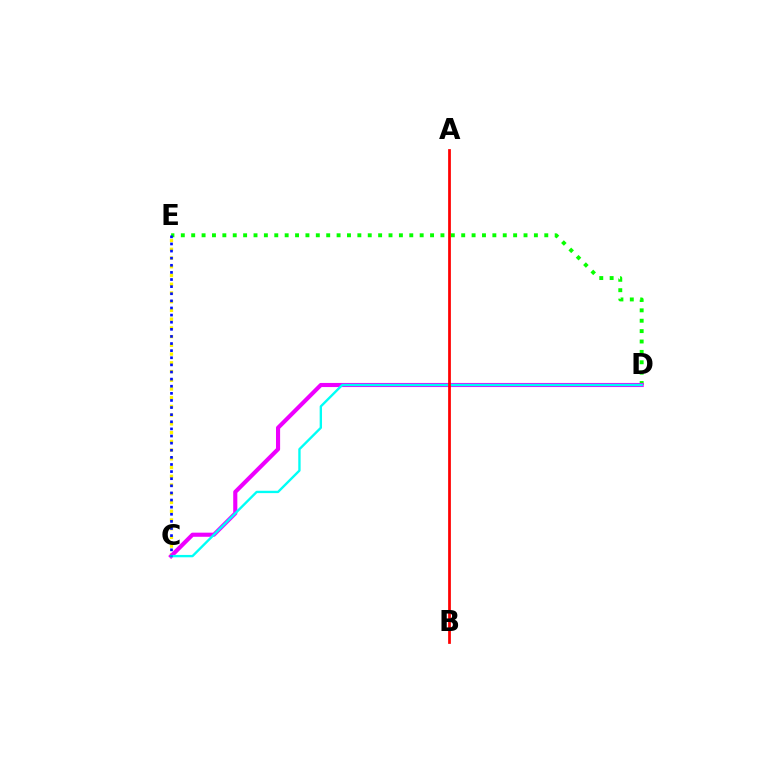{('D', 'E'): [{'color': '#08ff00', 'line_style': 'dotted', 'thickness': 2.82}], ('C', 'E'): [{'color': '#fcf500', 'line_style': 'dotted', 'thickness': 2.37}, {'color': '#0010ff', 'line_style': 'dotted', 'thickness': 1.93}], ('C', 'D'): [{'color': '#ee00ff', 'line_style': 'solid', 'thickness': 2.96}, {'color': '#00fff6', 'line_style': 'solid', 'thickness': 1.7}], ('A', 'B'): [{'color': '#ff0000', 'line_style': 'solid', 'thickness': 1.97}]}